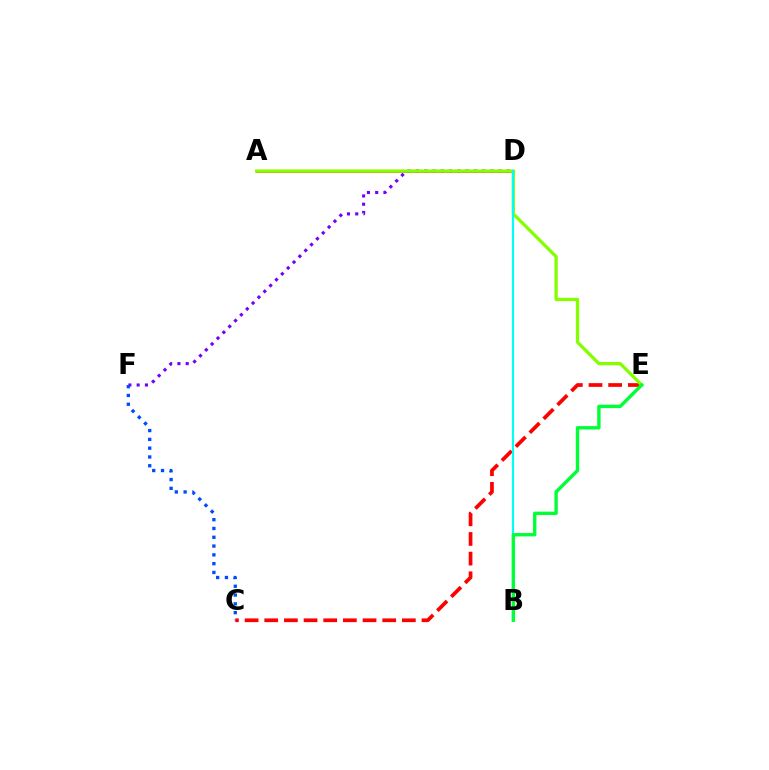{('A', 'D'): [{'color': '#ffbd00', 'line_style': 'solid', 'thickness': 2.31}, {'color': '#ff00cf', 'line_style': 'solid', 'thickness': 1.92}], ('D', 'F'): [{'color': '#7200ff', 'line_style': 'dotted', 'thickness': 2.25}], ('C', 'E'): [{'color': '#ff0000', 'line_style': 'dashed', 'thickness': 2.67}], ('A', 'E'): [{'color': '#84ff00', 'line_style': 'solid', 'thickness': 2.36}], ('C', 'F'): [{'color': '#004bff', 'line_style': 'dotted', 'thickness': 2.39}], ('B', 'D'): [{'color': '#00fff6', 'line_style': 'solid', 'thickness': 1.53}], ('B', 'E'): [{'color': '#00ff39', 'line_style': 'solid', 'thickness': 2.44}]}